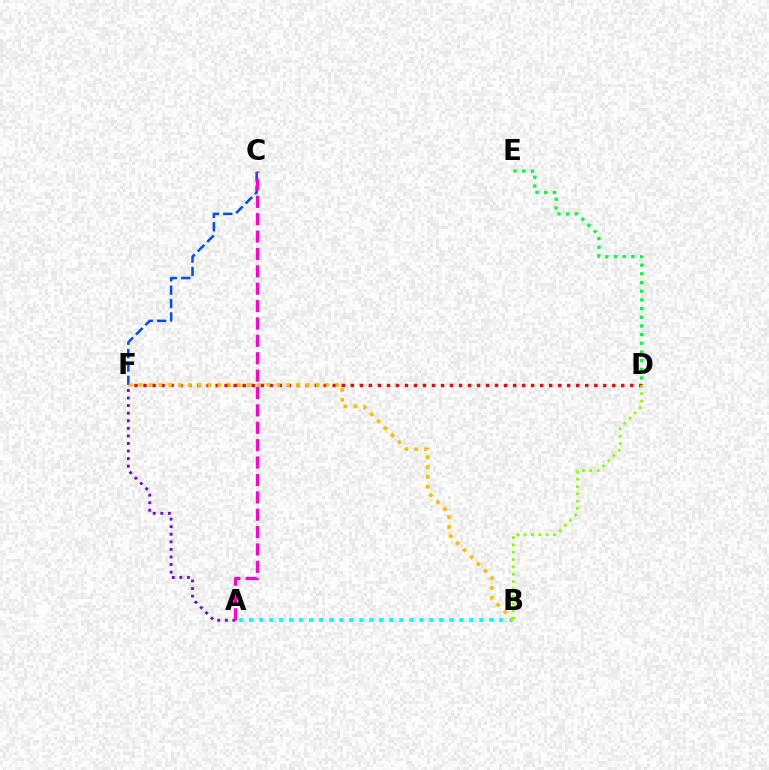{('A', 'F'): [{'color': '#7200ff', 'line_style': 'dotted', 'thickness': 2.06}], ('C', 'F'): [{'color': '#004bff', 'line_style': 'dashed', 'thickness': 1.82}], ('D', 'F'): [{'color': '#ff0000', 'line_style': 'dotted', 'thickness': 2.45}], ('A', 'B'): [{'color': '#00fff6', 'line_style': 'dotted', 'thickness': 2.72}], ('B', 'F'): [{'color': '#ffbd00', 'line_style': 'dotted', 'thickness': 2.67}], ('D', 'E'): [{'color': '#00ff39', 'line_style': 'dotted', 'thickness': 2.36}], ('B', 'D'): [{'color': '#84ff00', 'line_style': 'dotted', 'thickness': 1.99}], ('A', 'C'): [{'color': '#ff00cf', 'line_style': 'dashed', 'thickness': 2.36}]}